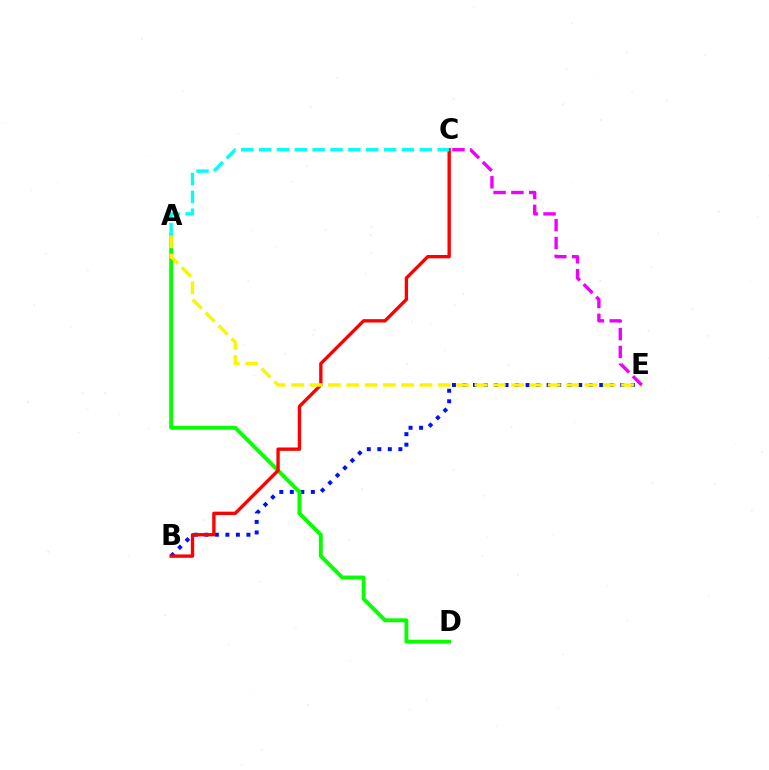{('B', 'E'): [{'color': '#0010ff', 'line_style': 'dotted', 'thickness': 2.86}], ('A', 'D'): [{'color': '#08ff00', 'line_style': 'solid', 'thickness': 2.8}], ('B', 'C'): [{'color': '#ff0000', 'line_style': 'solid', 'thickness': 2.41}], ('A', 'C'): [{'color': '#00fff6', 'line_style': 'dashed', 'thickness': 2.43}], ('A', 'E'): [{'color': '#fcf500', 'line_style': 'dashed', 'thickness': 2.49}], ('C', 'E'): [{'color': '#ee00ff', 'line_style': 'dashed', 'thickness': 2.42}]}